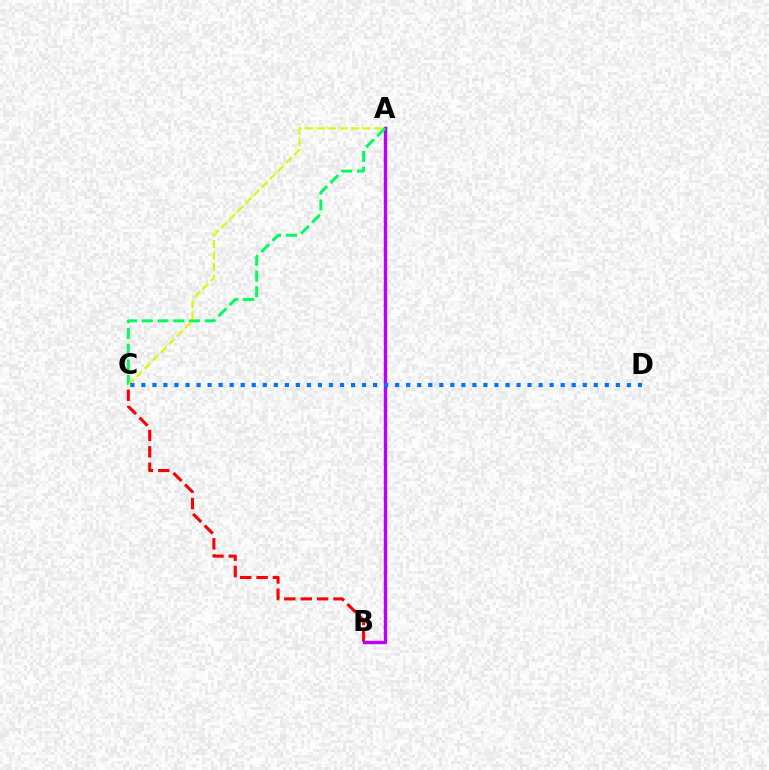{('B', 'C'): [{'color': '#ff0000', 'line_style': 'dashed', 'thickness': 2.23}], ('A', 'B'): [{'color': '#b900ff', 'line_style': 'solid', 'thickness': 2.45}], ('A', 'C'): [{'color': '#00ff5c', 'line_style': 'dashed', 'thickness': 2.14}, {'color': '#d1ff00', 'line_style': 'dashed', 'thickness': 1.56}], ('C', 'D'): [{'color': '#0074ff', 'line_style': 'dotted', 'thickness': 3.0}]}